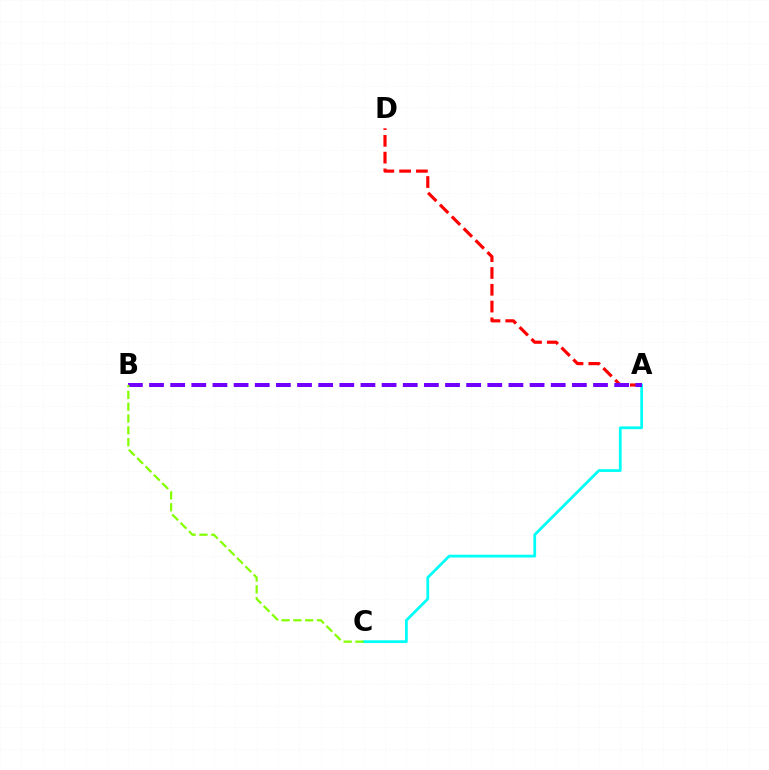{('A', 'C'): [{'color': '#00fff6', 'line_style': 'solid', 'thickness': 1.99}], ('A', 'D'): [{'color': '#ff0000', 'line_style': 'dashed', 'thickness': 2.28}], ('A', 'B'): [{'color': '#7200ff', 'line_style': 'dashed', 'thickness': 2.87}], ('B', 'C'): [{'color': '#84ff00', 'line_style': 'dashed', 'thickness': 1.61}]}